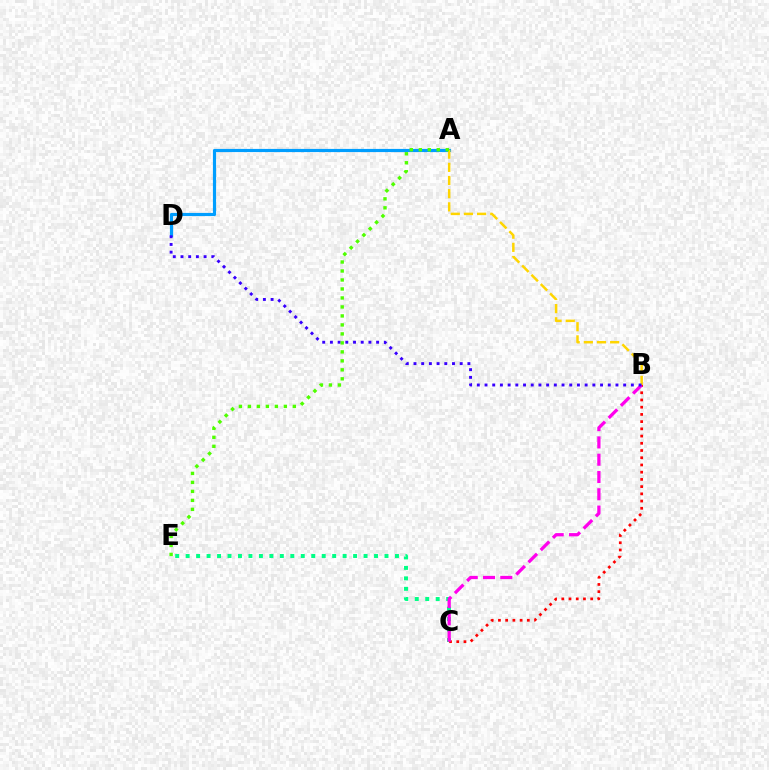{('C', 'E'): [{'color': '#00ff86', 'line_style': 'dotted', 'thickness': 2.84}], ('B', 'C'): [{'color': '#ff0000', 'line_style': 'dotted', 'thickness': 1.96}, {'color': '#ff00ed', 'line_style': 'dashed', 'thickness': 2.35}], ('A', 'D'): [{'color': '#009eff', 'line_style': 'solid', 'thickness': 2.28}], ('A', 'B'): [{'color': '#ffd500', 'line_style': 'dashed', 'thickness': 1.79}], ('B', 'D'): [{'color': '#3700ff', 'line_style': 'dotted', 'thickness': 2.09}], ('A', 'E'): [{'color': '#4fff00', 'line_style': 'dotted', 'thickness': 2.44}]}